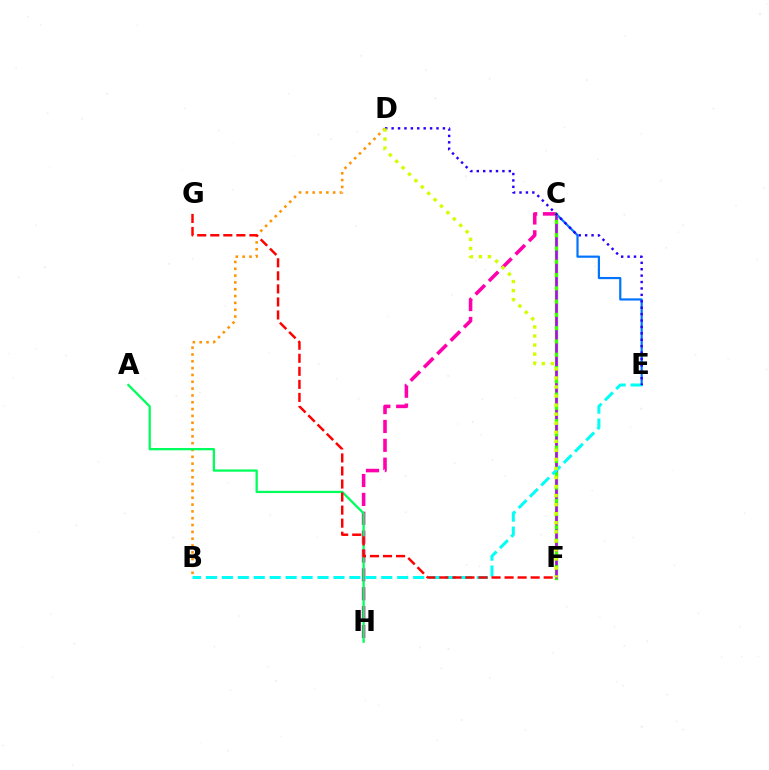{('C', 'E'): [{'color': '#0074ff', 'line_style': 'solid', 'thickness': 1.57}], ('C', 'H'): [{'color': '#ff00ac', 'line_style': 'dashed', 'thickness': 2.56}], ('C', 'F'): [{'color': '#3dff00', 'line_style': 'solid', 'thickness': 2.43}, {'color': '#b900ff', 'line_style': 'dashed', 'thickness': 1.8}], ('B', 'D'): [{'color': '#ff9400', 'line_style': 'dotted', 'thickness': 1.85}], ('B', 'E'): [{'color': '#00fff6', 'line_style': 'dashed', 'thickness': 2.17}], ('D', 'E'): [{'color': '#2500ff', 'line_style': 'dotted', 'thickness': 1.74}], ('A', 'H'): [{'color': '#00ff5c', 'line_style': 'solid', 'thickness': 1.65}], ('D', 'F'): [{'color': '#d1ff00', 'line_style': 'dotted', 'thickness': 2.46}], ('F', 'G'): [{'color': '#ff0000', 'line_style': 'dashed', 'thickness': 1.77}]}